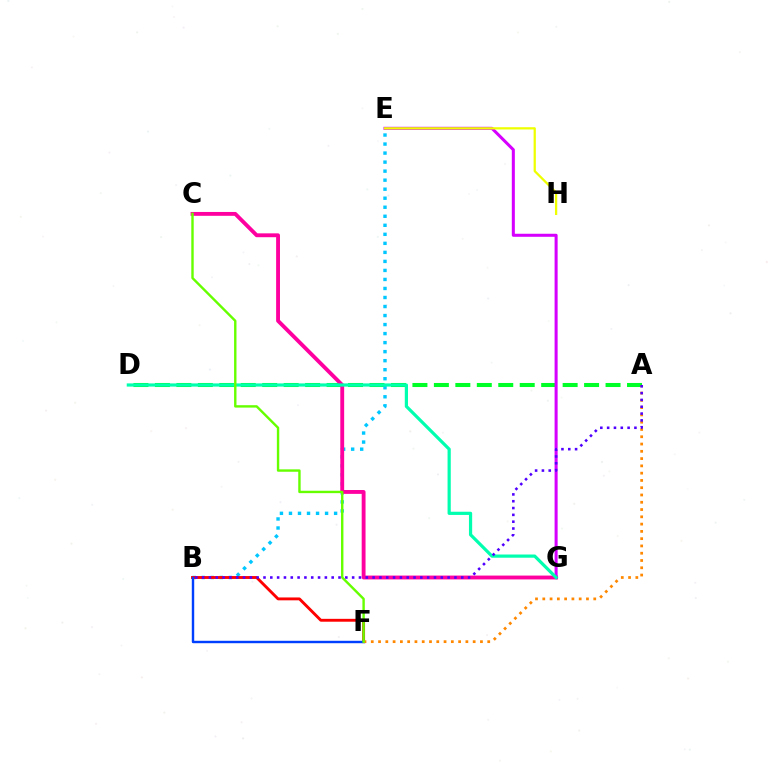{('A', 'D'): [{'color': '#00ff27', 'line_style': 'dashed', 'thickness': 2.92}], ('B', 'E'): [{'color': '#00c7ff', 'line_style': 'dotted', 'thickness': 2.45}], ('C', 'G'): [{'color': '#ff00a0', 'line_style': 'solid', 'thickness': 2.78}], ('E', 'G'): [{'color': '#d600ff', 'line_style': 'solid', 'thickness': 2.19}], ('B', 'F'): [{'color': '#ff0000', 'line_style': 'solid', 'thickness': 2.07}, {'color': '#003fff', 'line_style': 'solid', 'thickness': 1.74}], ('E', 'H'): [{'color': '#eeff00', 'line_style': 'solid', 'thickness': 1.62}], ('A', 'F'): [{'color': '#ff8800', 'line_style': 'dotted', 'thickness': 1.98}], ('D', 'G'): [{'color': '#00ffaf', 'line_style': 'solid', 'thickness': 2.31}], ('A', 'B'): [{'color': '#4f00ff', 'line_style': 'dotted', 'thickness': 1.85}], ('C', 'F'): [{'color': '#66ff00', 'line_style': 'solid', 'thickness': 1.73}]}